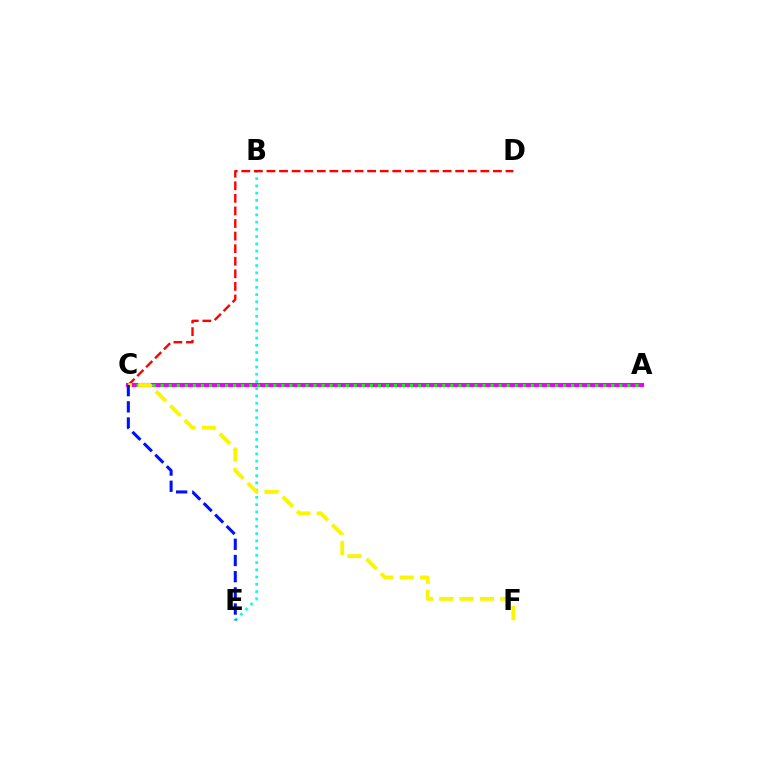{('A', 'C'): [{'color': '#ee00ff', 'line_style': 'solid', 'thickness': 2.97}, {'color': '#08ff00', 'line_style': 'dotted', 'thickness': 2.19}], ('B', 'E'): [{'color': '#00fff6', 'line_style': 'dotted', 'thickness': 1.97}], ('C', 'D'): [{'color': '#ff0000', 'line_style': 'dashed', 'thickness': 1.71}], ('C', 'F'): [{'color': '#fcf500', 'line_style': 'dashed', 'thickness': 2.76}], ('C', 'E'): [{'color': '#0010ff', 'line_style': 'dashed', 'thickness': 2.2}]}